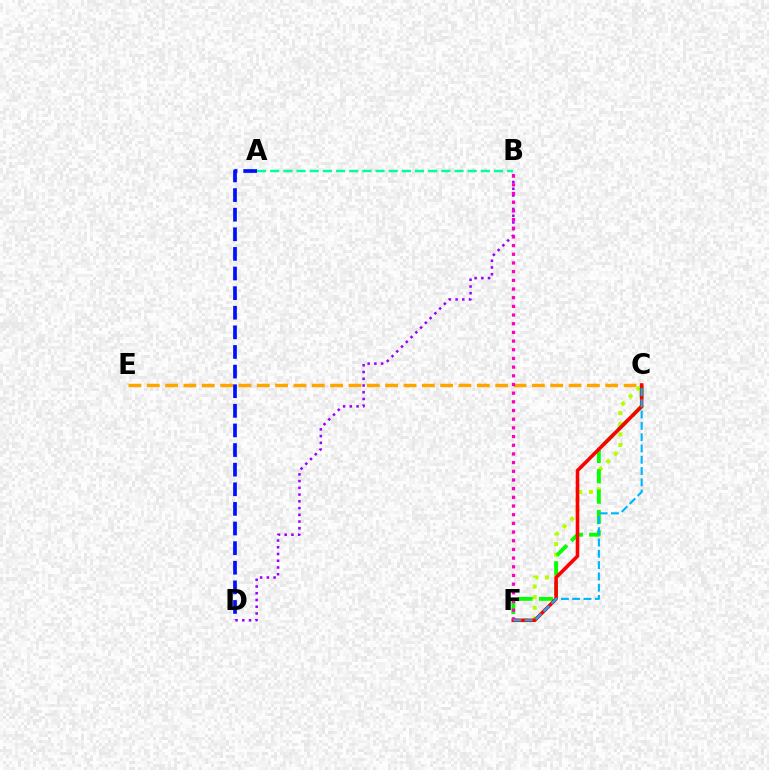{('A', 'B'): [{'color': '#00ff9d', 'line_style': 'dashed', 'thickness': 1.79}], ('B', 'D'): [{'color': '#9b00ff', 'line_style': 'dotted', 'thickness': 1.83}], ('C', 'E'): [{'color': '#ffa500', 'line_style': 'dashed', 'thickness': 2.49}], ('C', 'F'): [{'color': '#b3ff00', 'line_style': 'dotted', 'thickness': 2.89}, {'color': '#08ff00', 'line_style': 'dashed', 'thickness': 2.77}, {'color': '#ff0000', 'line_style': 'solid', 'thickness': 2.57}, {'color': '#00b5ff', 'line_style': 'dashed', 'thickness': 1.53}], ('A', 'D'): [{'color': '#0010ff', 'line_style': 'dashed', 'thickness': 2.66}], ('B', 'F'): [{'color': '#ff00bd', 'line_style': 'dotted', 'thickness': 2.36}]}